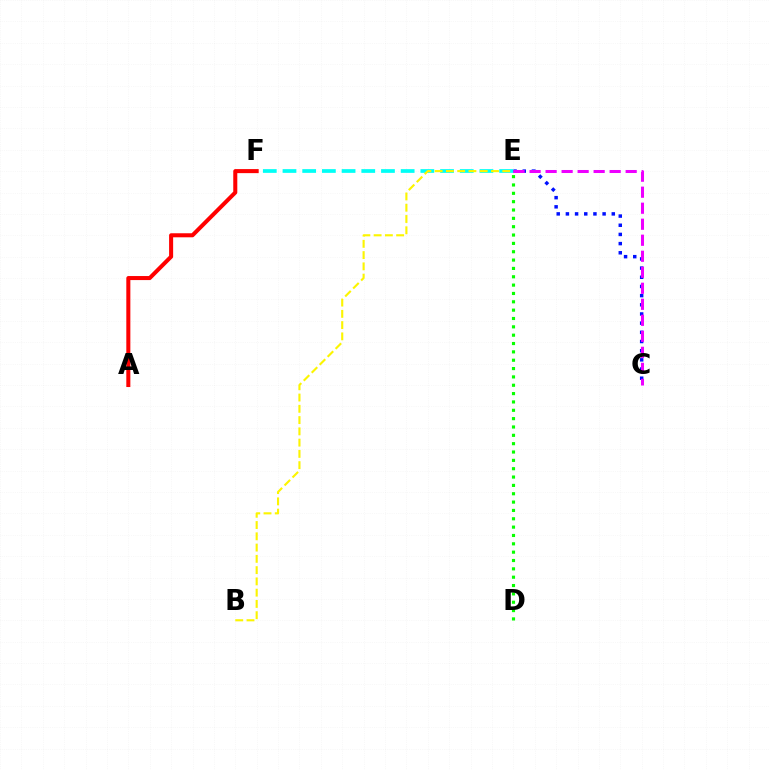{('A', 'F'): [{'color': '#ff0000', 'line_style': 'solid', 'thickness': 2.91}], ('C', 'E'): [{'color': '#0010ff', 'line_style': 'dotted', 'thickness': 2.49}, {'color': '#ee00ff', 'line_style': 'dashed', 'thickness': 2.18}], ('E', 'F'): [{'color': '#00fff6', 'line_style': 'dashed', 'thickness': 2.68}], ('D', 'E'): [{'color': '#08ff00', 'line_style': 'dotted', 'thickness': 2.27}], ('B', 'E'): [{'color': '#fcf500', 'line_style': 'dashed', 'thickness': 1.53}]}